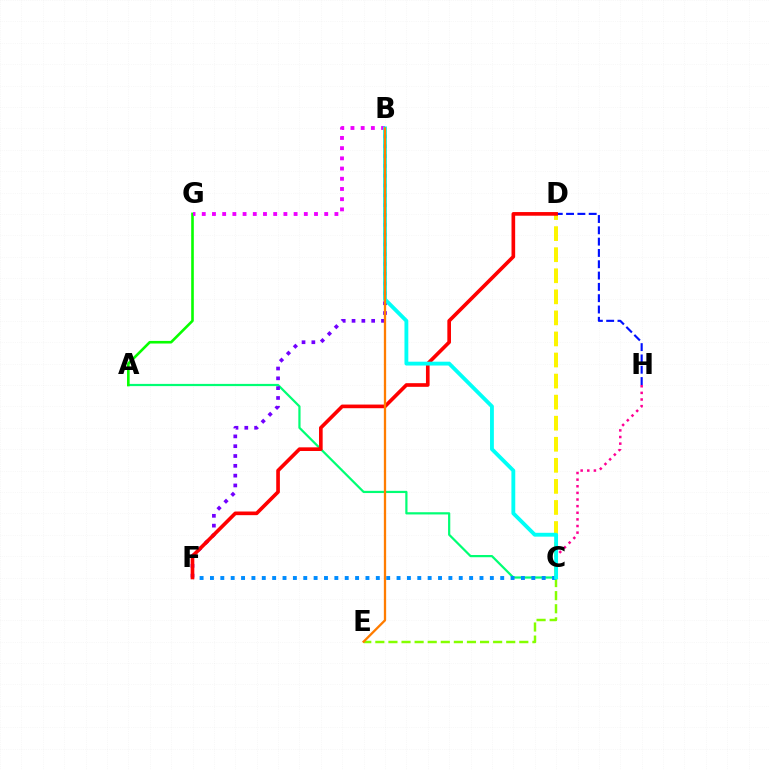{('C', 'D'): [{'color': '#fcf500', 'line_style': 'dashed', 'thickness': 2.86}], ('C', 'H'): [{'color': '#ff0094', 'line_style': 'dotted', 'thickness': 1.8}], ('D', 'H'): [{'color': '#0010ff', 'line_style': 'dashed', 'thickness': 1.54}], ('C', 'E'): [{'color': '#84ff00', 'line_style': 'dashed', 'thickness': 1.78}], ('A', 'C'): [{'color': '#00ff74', 'line_style': 'solid', 'thickness': 1.59}], ('A', 'G'): [{'color': '#08ff00', 'line_style': 'solid', 'thickness': 1.88}], ('C', 'F'): [{'color': '#008cff', 'line_style': 'dotted', 'thickness': 2.82}], ('B', 'G'): [{'color': '#ee00ff', 'line_style': 'dotted', 'thickness': 2.77}], ('B', 'F'): [{'color': '#7200ff', 'line_style': 'dotted', 'thickness': 2.67}], ('D', 'F'): [{'color': '#ff0000', 'line_style': 'solid', 'thickness': 2.63}], ('B', 'C'): [{'color': '#00fff6', 'line_style': 'solid', 'thickness': 2.77}], ('B', 'E'): [{'color': '#ff7c00', 'line_style': 'solid', 'thickness': 1.66}]}